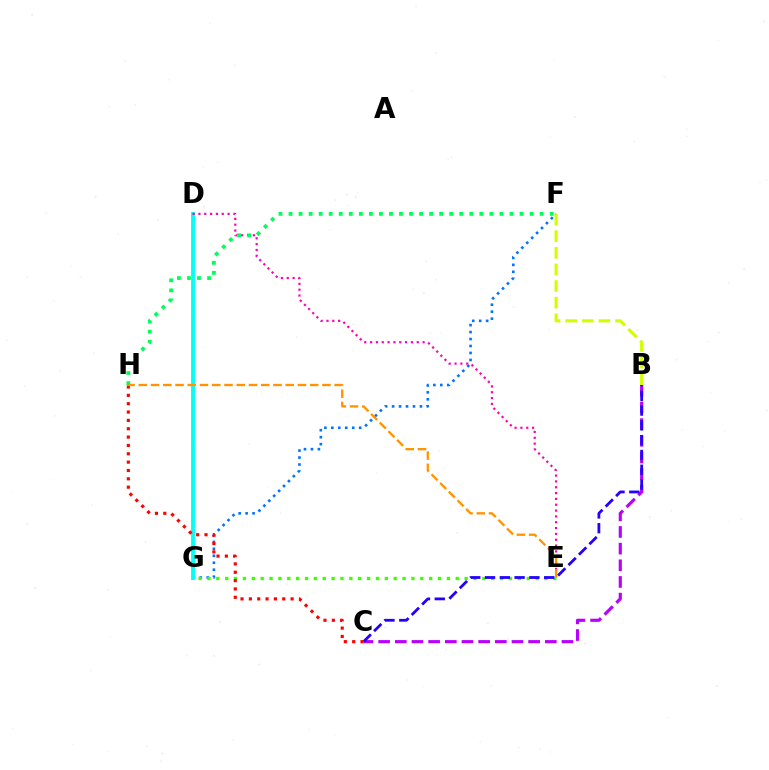{('B', 'C'): [{'color': '#b900ff', 'line_style': 'dashed', 'thickness': 2.26}, {'color': '#2500ff', 'line_style': 'dashed', 'thickness': 2.01}], ('F', 'G'): [{'color': '#0074ff', 'line_style': 'dotted', 'thickness': 1.89}], ('E', 'G'): [{'color': '#3dff00', 'line_style': 'dotted', 'thickness': 2.41}], ('B', 'F'): [{'color': '#d1ff00', 'line_style': 'dashed', 'thickness': 2.26}], ('D', 'G'): [{'color': '#00fff6', 'line_style': 'solid', 'thickness': 2.77}], ('C', 'H'): [{'color': '#ff0000', 'line_style': 'dotted', 'thickness': 2.27}], ('D', 'E'): [{'color': '#ff00ac', 'line_style': 'dotted', 'thickness': 1.58}], ('F', 'H'): [{'color': '#00ff5c', 'line_style': 'dotted', 'thickness': 2.73}], ('E', 'H'): [{'color': '#ff9400', 'line_style': 'dashed', 'thickness': 1.66}]}